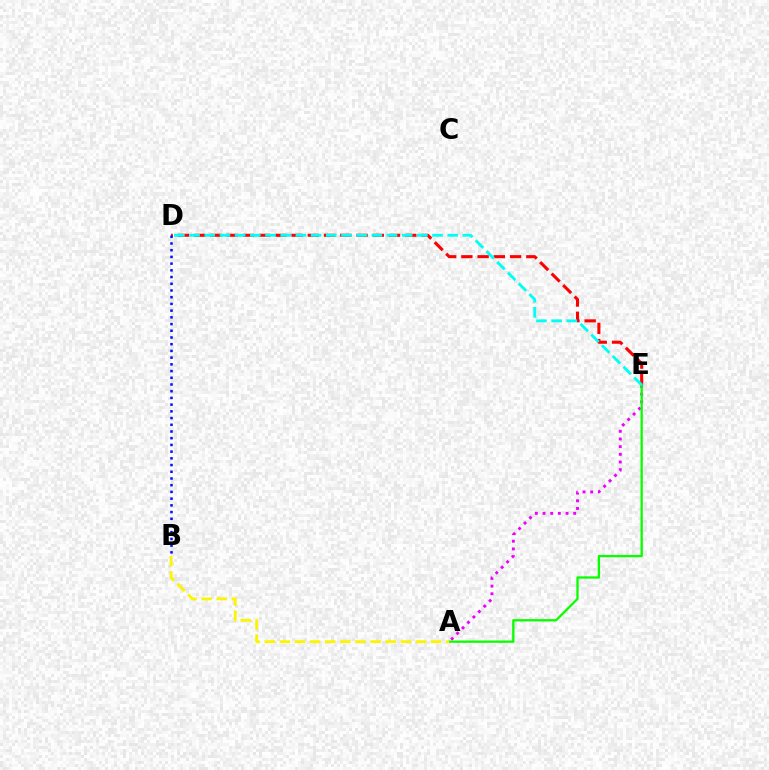{('D', 'E'): [{'color': '#ff0000', 'line_style': 'dashed', 'thickness': 2.21}, {'color': '#00fff6', 'line_style': 'dashed', 'thickness': 2.06}], ('A', 'E'): [{'color': '#ee00ff', 'line_style': 'dotted', 'thickness': 2.08}, {'color': '#08ff00', 'line_style': 'solid', 'thickness': 1.66}], ('B', 'D'): [{'color': '#0010ff', 'line_style': 'dotted', 'thickness': 1.82}], ('A', 'B'): [{'color': '#fcf500', 'line_style': 'dashed', 'thickness': 2.05}]}